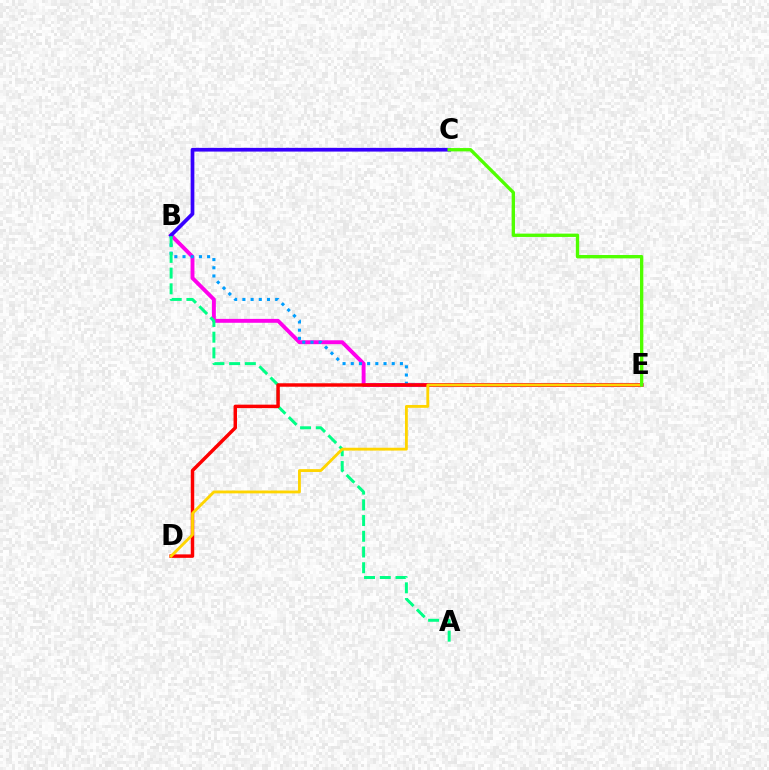{('B', 'E'): [{'color': '#ff00ed', 'line_style': 'solid', 'thickness': 2.8}, {'color': '#009eff', 'line_style': 'dotted', 'thickness': 2.23}], ('B', 'C'): [{'color': '#3700ff', 'line_style': 'solid', 'thickness': 2.67}], ('A', 'B'): [{'color': '#00ff86', 'line_style': 'dashed', 'thickness': 2.14}], ('D', 'E'): [{'color': '#ff0000', 'line_style': 'solid', 'thickness': 2.49}, {'color': '#ffd500', 'line_style': 'solid', 'thickness': 2.04}], ('C', 'E'): [{'color': '#4fff00', 'line_style': 'solid', 'thickness': 2.4}]}